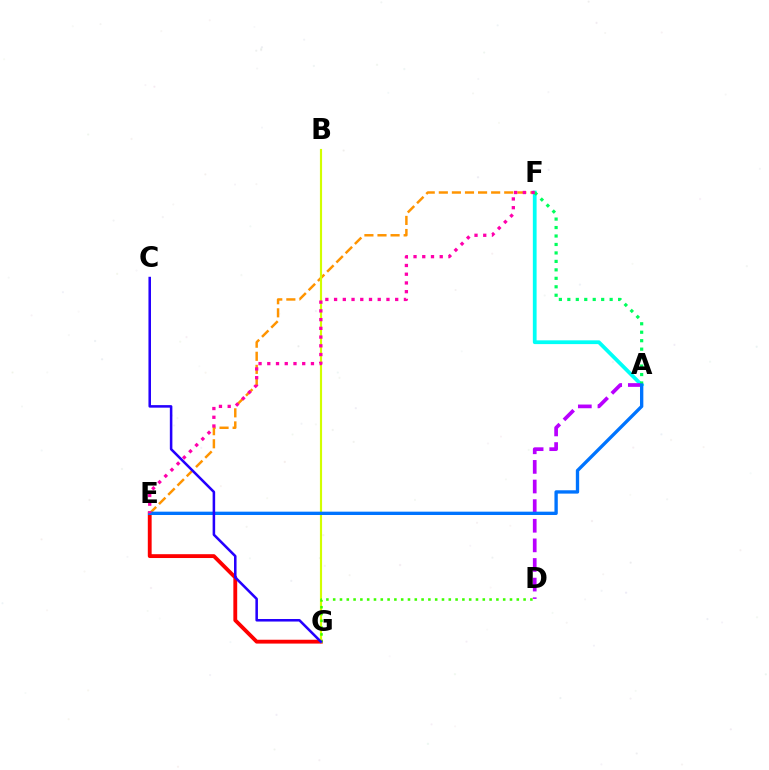{('A', 'F'): [{'color': '#00fff6', 'line_style': 'solid', 'thickness': 2.71}, {'color': '#00ff5c', 'line_style': 'dotted', 'thickness': 2.3}], ('E', 'G'): [{'color': '#ff0000', 'line_style': 'solid', 'thickness': 2.77}], ('E', 'F'): [{'color': '#ff9400', 'line_style': 'dashed', 'thickness': 1.78}, {'color': '#ff00ac', 'line_style': 'dotted', 'thickness': 2.37}], ('B', 'G'): [{'color': '#d1ff00', 'line_style': 'solid', 'thickness': 1.55}], ('D', 'G'): [{'color': '#3dff00', 'line_style': 'dotted', 'thickness': 1.85}], ('A', 'D'): [{'color': '#b900ff', 'line_style': 'dashed', 'thickness': 2.66}], ('A', 'E'): [{'color': '#0074ff', 'line_style': 'solid', 'thickness': 2.4}], ('C', 'G'): [{'color': '#2500ff', 'line_style': 'solid', 'thickness': 1.83}]}